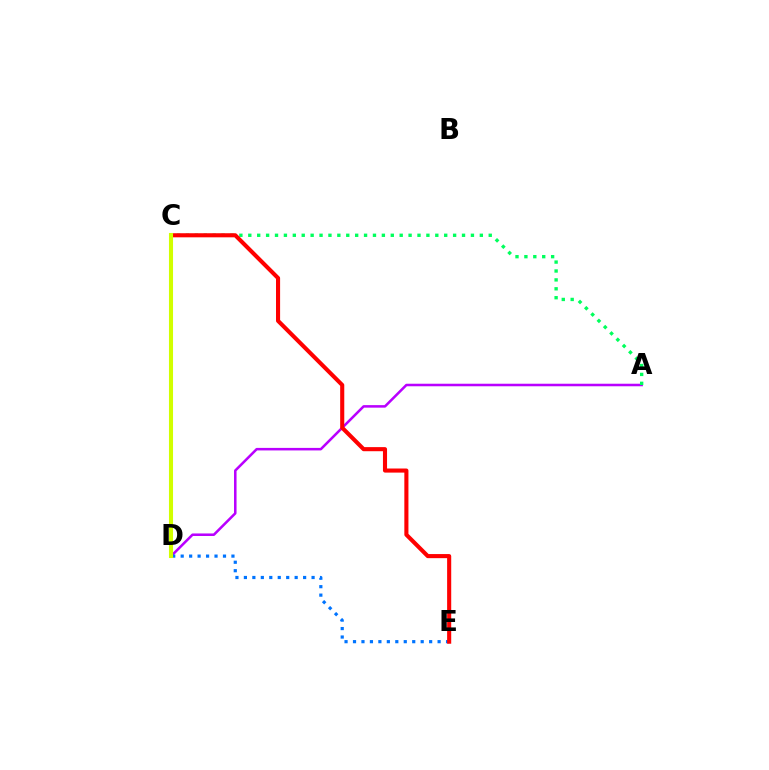{('A', 'D'): [{'color': '#b900ff', 'line_style': 'solid', 'thickness': 1.83}], ('D', 'E'): [{'color': '#0074ff', 'line_style': 'dotted', 'thickness': 2.3}], ('A', 'C'): [{'color': '#00ff5c', 'line_style': 'dotted', 'thickness': 2.42}], ('C', 'E'): [{'color': '#ff0000', 'line_style': 'solid', 'thickness': 2.95}], ('C', 'D'): [{'color': '#d1ff00', 'line_style': 'solid', 'thickness': 2.94}]}